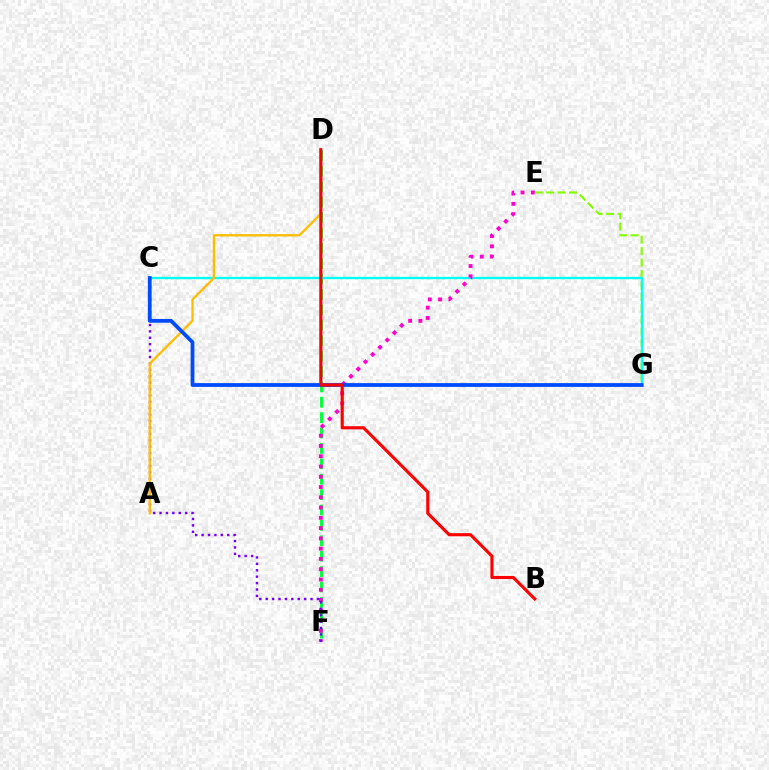{('E', 'G'): [{'color': '#84ff00', 'line_style': 'dashed', 'thickness': 1.56}], ('D', 'F'): [{'color': '#00ff39', 'line_style': 'dashed', 'thickness': 2.09}], ('C', 'G'): [{'color': '#00fff6', 'line_style': 'solid', 'thickness': 1.69}, {'color': '#004bff', 'line_style': 'solid', 'thickness': 2.72}], ('E', 'F'): [{'color': '#ff00cf', 'line_style': 'dotted', 'thickness': 2.79}], ('C', 'F'): [{'color': '#7200ff', 'line_style': 'dotted', 'thickness': 1.74}], ('A', 'D'): [{'color': '#ffbd00', 'line_style': 'solid', 'thickness': 1.65}], ('B', 'D'): [{'color': '#ff0000', 'line_style': 'solid', 'thickness': 2.25}]}